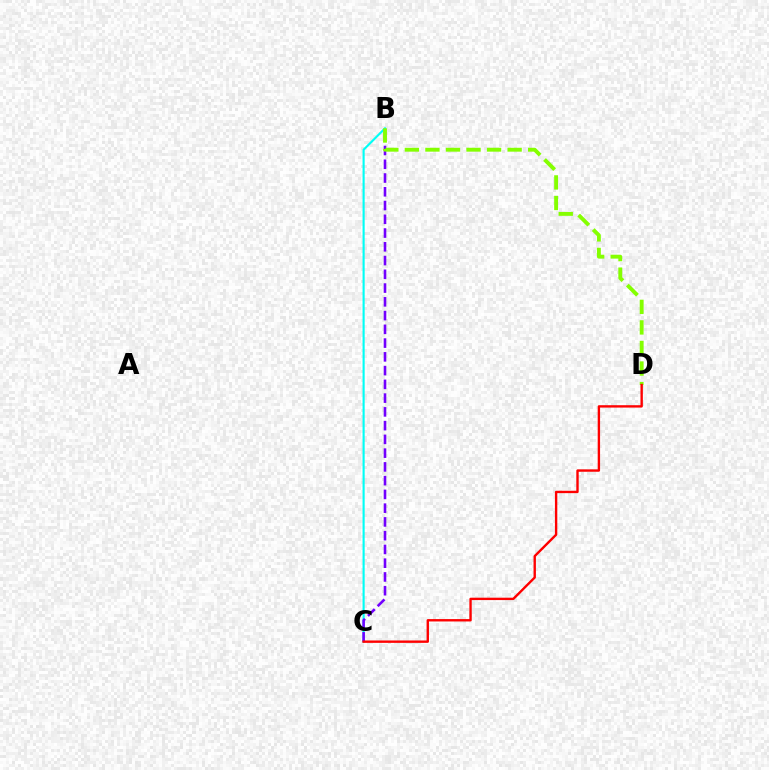{('B', 'C'): [{'color': '#00fff6', 'line_style': 'solid', 'thickness': 1.53}, {'color': '#7200ff', 'line_style': 'dashed', 'thickness': 1.87}], ('B', 'D'): [{'color': '#84ff00', 'line_style': 'dashed', 'thickness': 2.79}], ('C', 'D'): [{'color': '#ff0000', 'line_style': 'solid', 'thickness': 1.72}]}